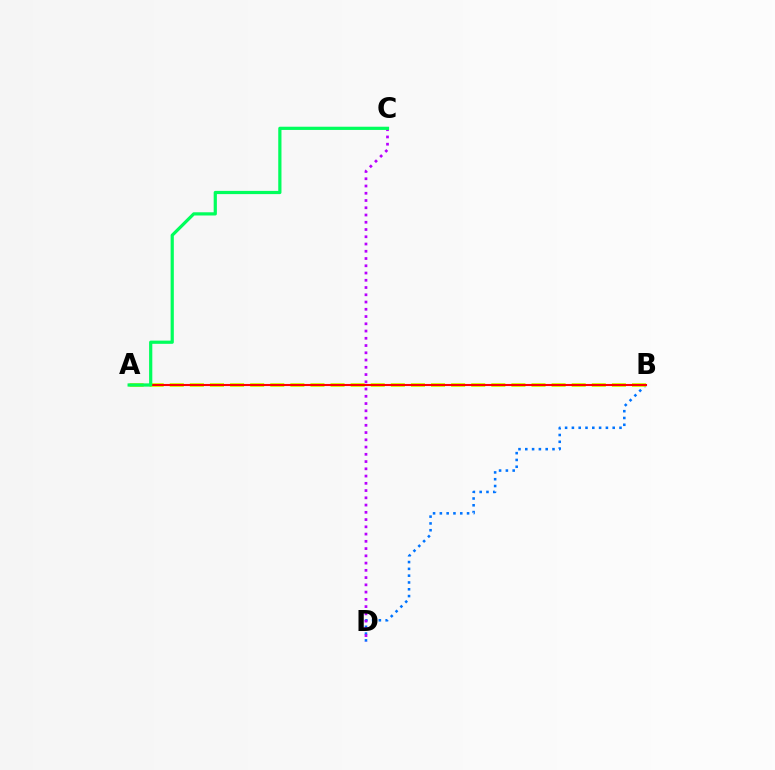{('B', 'D'): [{'color': '#0074ff', 'line_style': 'dotted', 'thickness': 1.85}], ('A', 'B'): [{'color': '#d1ff00', 'line_style': 'dashed', 'thickness': 2.73}, {'color': '#ff0000', 'line_style': 'solid', 'thickness': 1.51}], ('C', 'D'): [{'color': '#b900ff', 'line_style': 'dotted', 'thickness': 1.97}], ('A', 'C'): [{'color': '#00ff5c', 'line_style': 'solid', 'thickness': 2.31}]}